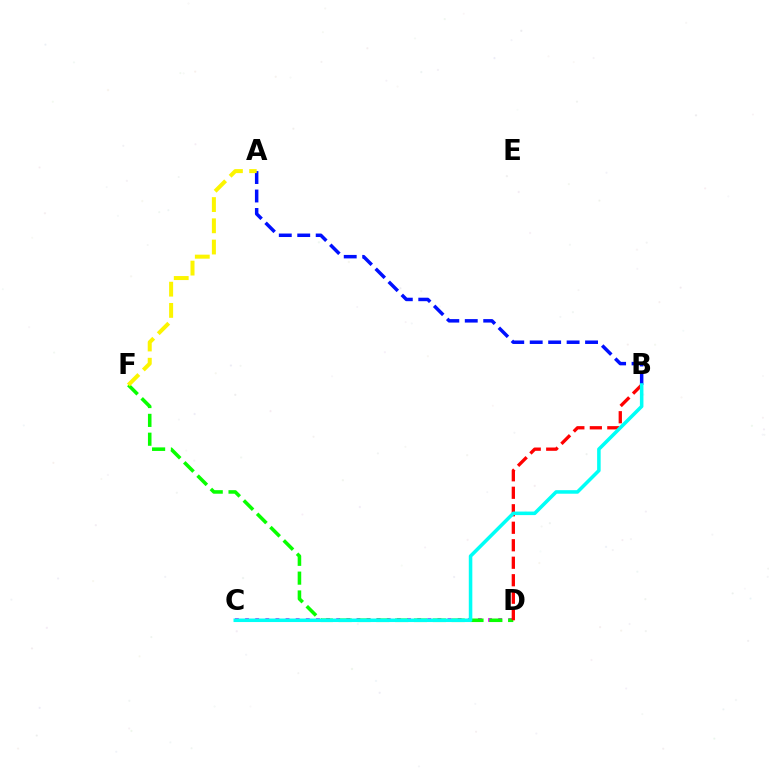{('C', 'D'): [{'color': '#ee00ff', 'line_style': 'dotted', 'thickness': 2.75}], ('D', 'F'): [{'color': '#08ff00', 'line_style': 'dashed', 'thickness': 2.56}], ('A', 'B'): [{'color': '#0010ff', 'line_style': 'dashed', 'thickness': 2.51}], ('B', 'D'): [{'color': '#ff0000', 'line_style': 'dashed', 'thickness': 2.38}], ('B', 'C'): [{'color': '#00fff6', 'line_style': 'solid', 'thickness': 2.55}], ('A', 'F'): [{'color': '#fcf500', 'line_style': 'dashed', 'thickness': 2.88}]}